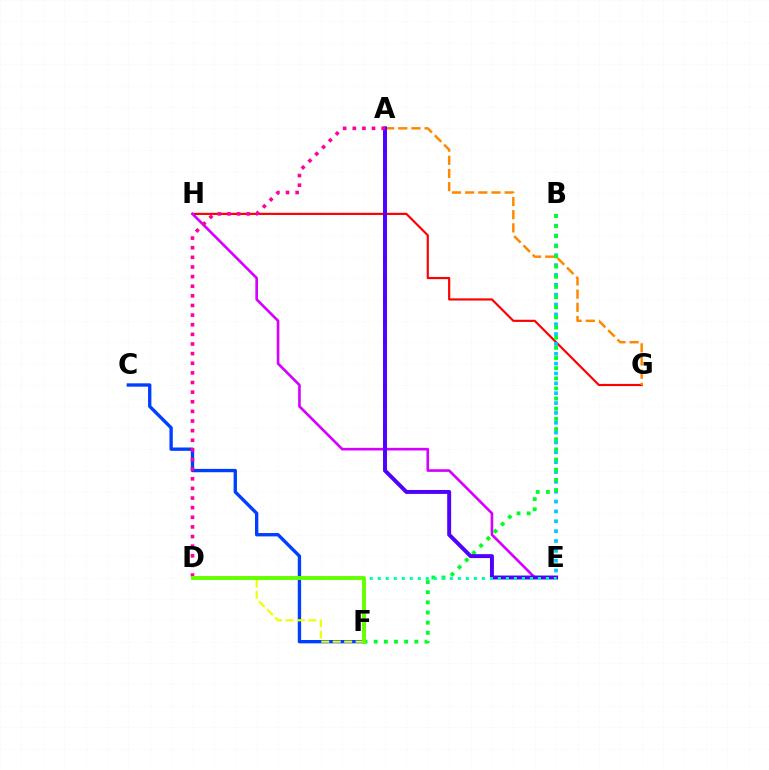{('G', 'H'): [{'color': '#ff0000', 'line_style': 'solid', 'thickness': 1.56}], ('C', 'F'): [{'color': '#003fff', 'line_style': 'solid', 'thickness': 2.41}], ('E', 'H'): [{'color': '#d600ff', 'line_style': 'solid', 'thickness': 1.9}], ('B', 'E'): [{'color': '#00c7ff', 'line_style': 'dotted', 'thickness': 2.68}], ('B', 'F'): [{'color': '#00ff27', 'line_style': 'dotted', 'thickness': 2.76}], ('A', 'G'): [{'color': '#ff8800', 'line_style': 'dashed', 'thickness': 1.79}], ('A', 'E'): [{'color': '#4f00ff', 'line_style': 'solid', 'thickness': 2.84}], ('A', 'D'): [{'color': '#ff00a0', 'line_style': 'dotted', 'thickness': 2.62}], ('D', 'E'): [{'color': '#00ffaf', 'line_style': 'dotted', 'thickness': 2.18}], ('D', 'F'): [{'color': '#eeff00', 'line_style': 'dashed', 'thickness': 1.55}, {'color': '#66ff00', 'line_style': 'solid', 'thickness': 2.82}]}